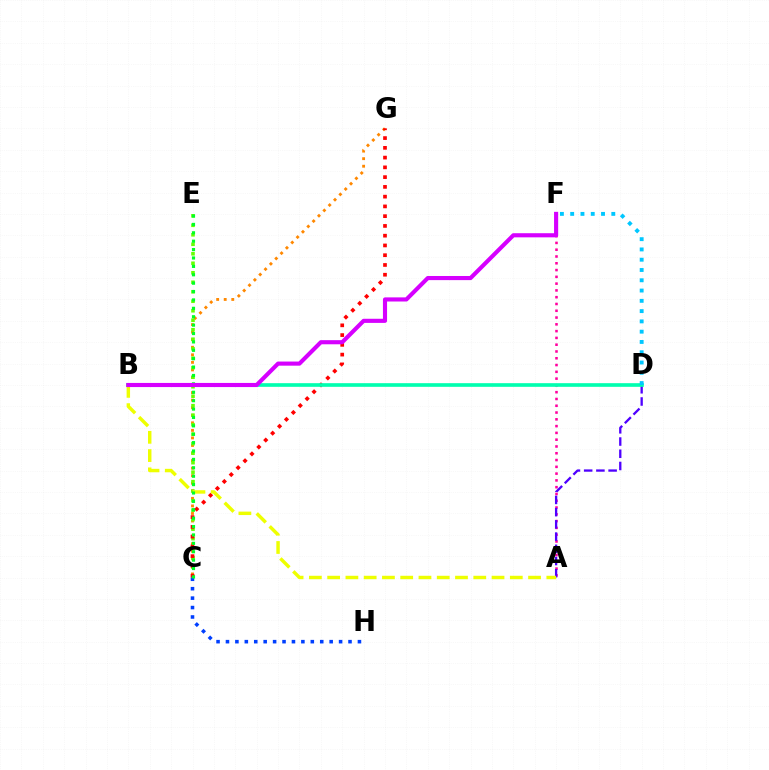{('C', 'G'): [{'color': '#ff8800', 'line_style': 'dotted', 'thickness': 2.05}, {'color': '#ff0000', 'line_style': 'dotted', 'thickness': 2.65}], ('A', 'F'): [{'color': '#ff00a0', 'line_style': 'dotted', 'thickness': 1.84}], ('A', 'D'): [{'color': '#4f00ff', 'line_style': 'dashed', 'thickness': 1.66}], ('C', 'E'): [{'color': '#66ff00', 'line_style': 'dotted', 'thickness': 2.58}, {'color': '#00ff27', 'line_style': 'dotted', 'thickness': 2.28}], ('B', 'D'): [{'color': '#00ffaf', 'line_style': 'solid', 'thickness': 2.63}], ('C', 'H'): [{'color': '#003fff', 'line_style': 'dotted', 'thickness': 2.56}], ('A', 'B'): [{'color': '#eeff00', 'line_style': 'dashed', 'thickness': 2.48}], ('B', 'F'): [{'color': '#d600ff', 'line_style': 'solid', 'thickness': 2.97}], ('D', 'F'): [{'color': '#00c7ff', 'line_style': 'dotted', 'thickness': 2.79}]}